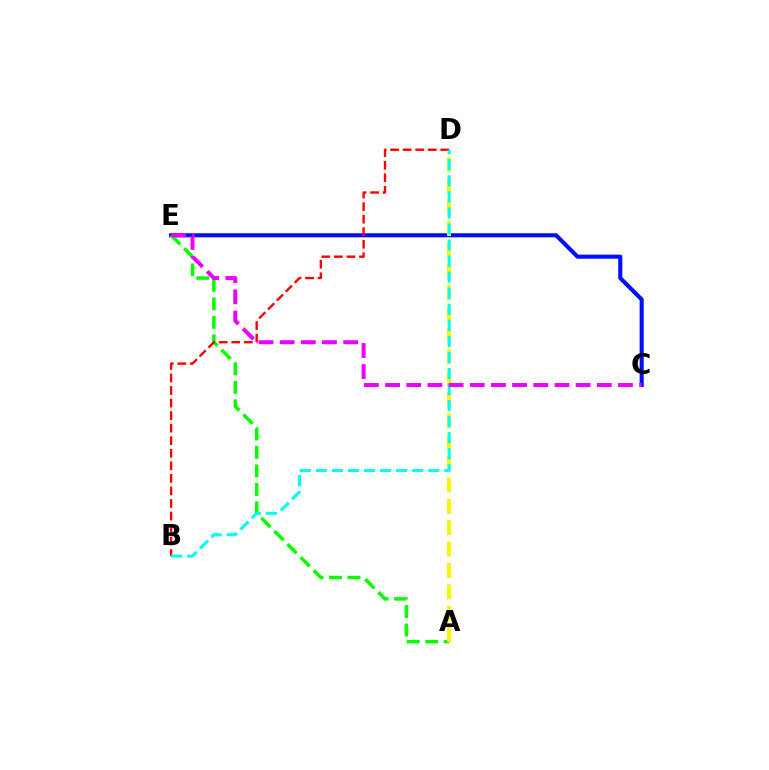{('C', 'E'): [{'color': '#0010ff', 'line_style': 'solid', 'thickness': 2.95}, {'color': '#ee00ff', 'line_style': 'dashed', 'thickness': 2.88}], ('A', 'E'): [{'color': '#08ff00', 'line_style': 'dashed', 'thickness': 2.51}], ('A', 'D'): [{'color': '#fcf500', 'line_style': 'dashed', 'thickness': 2.9}], ('B', 'D'): [{'color': '#ff0000', 'line_style': 'dashed', 'thickness': 1.7}, {'color': '#00fff6', 'line_style': 'dashed', 'thickness': 2.18}]}